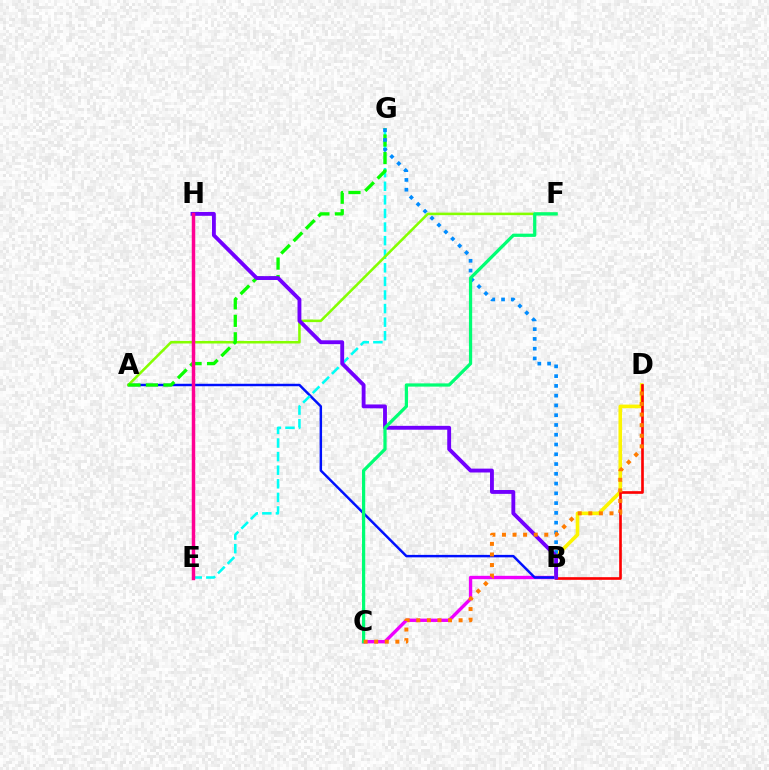{('B', 'C'): [{'color': '#ee00ff', 'line_style': 'solid', 'thickness': 2.42}], ('A', 'B'): [{'color': '#0010ff', 'line_style': 'solid', 'thickness': 1.77}], ('E', 'G'): [{'color': '#00fff6', 'line_style': 'dashed', 'thickness': 1.85}], ('B', 'D'): [{'color': '#fcf500', 'line_style': 'solid', 'thickness': 2.6}, {'color': '#ff0000', 'line_style': 'solid', 'thickness': 1.91}], ('A', 'F'): [{'color': '#84ff00', 'line_style': 'solid', 'thickness': 1.83}], ('A', 'G'): [{'color': '#08ff00', 'line_style': 'dashed', 'thickness': 2.38}], ('B', 'G'): [{'color': '#008cff', 'line_style': 'dotted', 'thickness': 2.65}], ('B', 'H'): [{'color': '#7200ff', 'line_style': 'solid', 'thickness': 2.78}], ('E', 'H'): [{'color': '#ff0094', 'line_style': 'solid', 'thickness': 2.51}], ('C', 'F'): [{'color': '#00ff74', 'line_style': 'solid', 'thickness': 2.33}], ('C', 'D'): [{'color': '#ff7c00', 'line_style': 'dotted', 'thickness': 2.87}]}